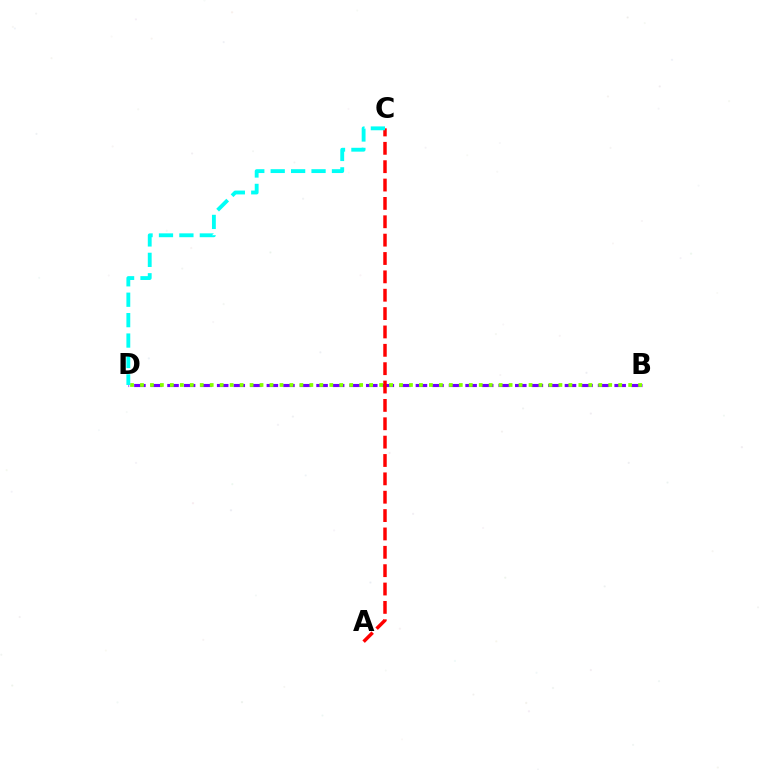{('B', 'D'): [{'color': '#7200ff', 'line_style': 'dashed', 'thickness': 2.25}, {'color': '#84ff00', 'line_style': 'dotted', 'thickness': 2.71}], ('A', 'C'): [{'color': '#ff0000', 'line_style': 'dashed', 'thickness': 2.49}], ('C', 'D'): [{'color': '#00fff6', 'line_style': 'dashed', 'thickness': 2.77}]}